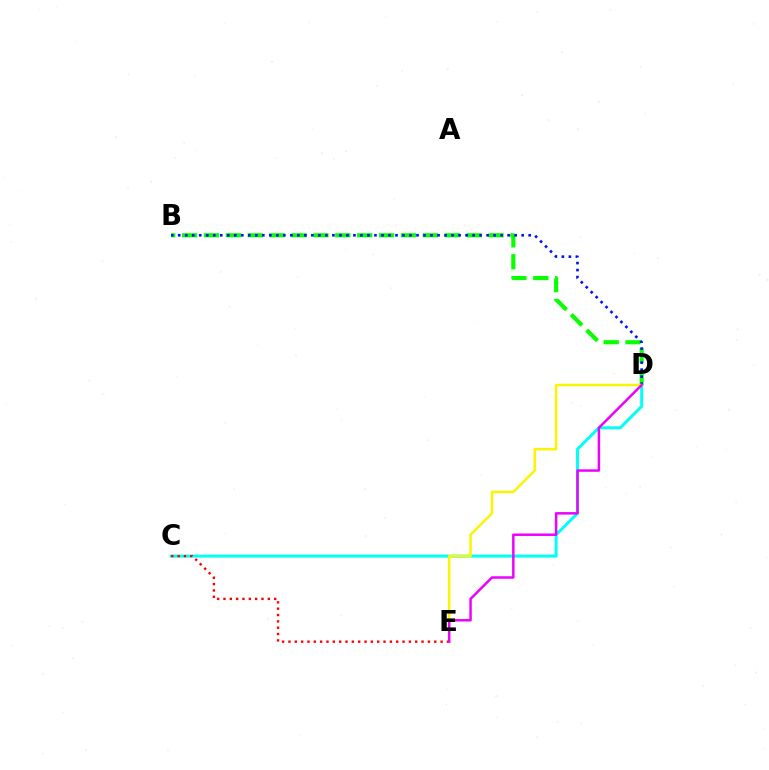{('C', 'D'): [{'color': '#00fff6', 'line_style': 'solid', 'thickness': 2.14}], ('C', 'E'): [{'color': '#ff0000', 'line_style': 'dotted', 'thickness': 1.72}], ('B', 'D'): [{'color': '#08ff00', 'line_style': 'dashed', 'thickness': 2.97}, {'color': '#0010ff', 'line_style': 'dotted', 'thickness': 1.9}], ('D', 'E'): [{'color': '#fcf500', 'line_style': 'solid', 'thickness': 1.78}, {'color': '#ee00ff', 'line_style': 'solid', 'thickness': 1.79}]}